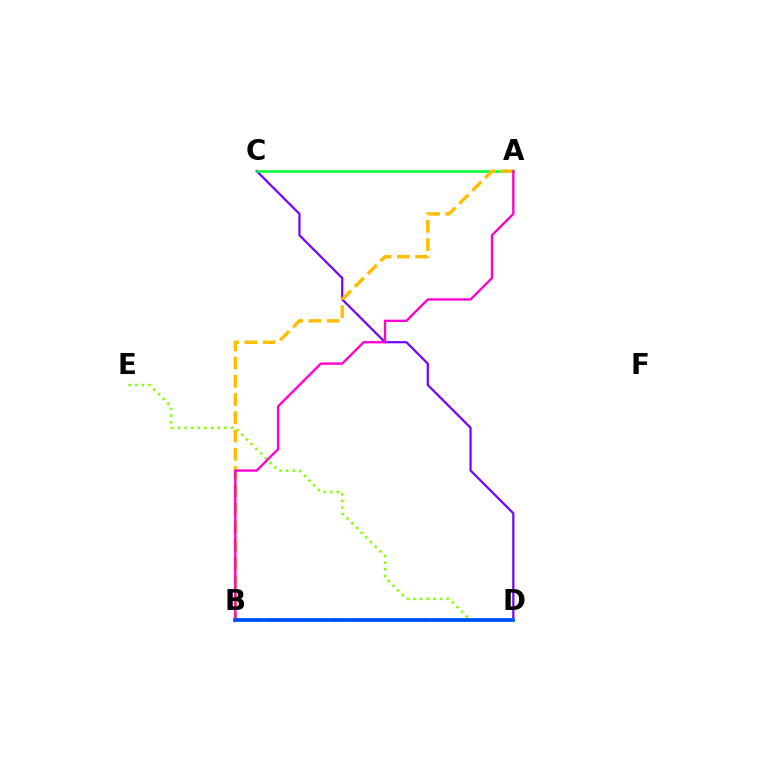{('D', 'E'): [{'color': '#84ff00', 'line_style': 'dotted', 'thickness': 1.8}], ('B', 'D'): [{'color': '#ff0000', 'line_style': 'dashed', 'thickness': 2.85}, {'color': '#00fff6', 'line_style': 'solid', 'thickness': 2.57}, {'color': '#004bff', 'line_style': 'solid', 'thickness': 2.58}], ('C', 'D'): [{'color': '#7200ff', 'line_style': 'solid', 'thickness': 1.58}], ('A', 'C'): [{'color': '#00ff39', 'line_style': 'solid', 'thickness': 1.82}], ('A', 'B'): [{'color': '#ffbd00', 'line_style': 'dashed', 'thickness': 2.48}, {'color': '#ff00cf', 'line_style': 'solid', 'thickness': 1.69}]}